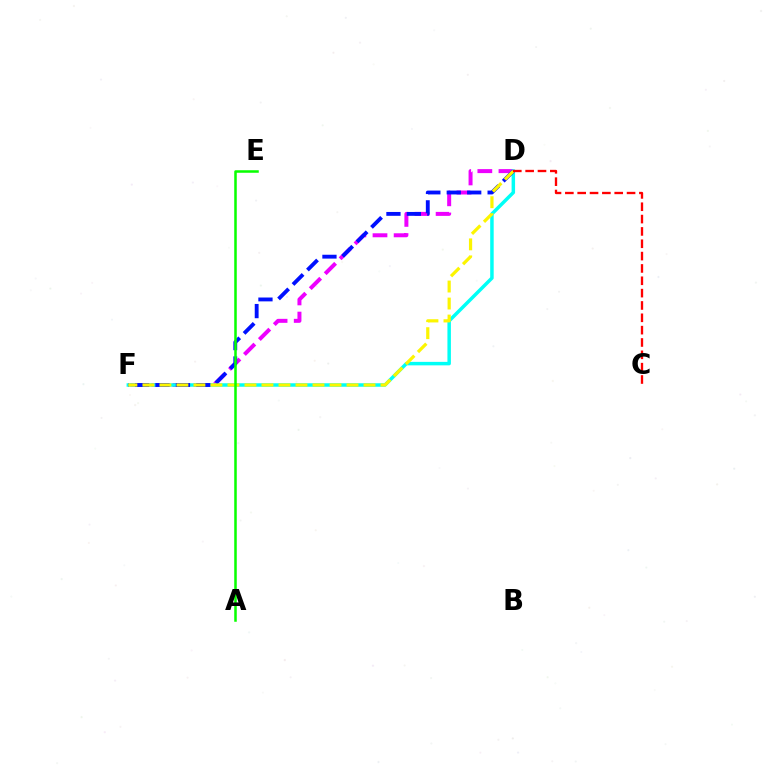{('D', 'F'): [{'color': '#ee00ff', 'line_style': 'dashed', 'thickness': 2.87}, {'color': '#00fff6', 'line_style': 'solid', 'thickness': 2.51}, {'color': '#0010ff', 'line_style': 'dashed', 'thickness': 2.78}, {'color': '#fcf500', 'line_style': 'dashed', 'thickness': 2.31}], ('C', 'D'): [{'color': '#ff0000', 'line_style': 'dashed', 'thickness': 1.68}], ('A', 'E'): [{'color': '#08ff00', 'line_style': 'solid', 'thickness': 1.82}]}